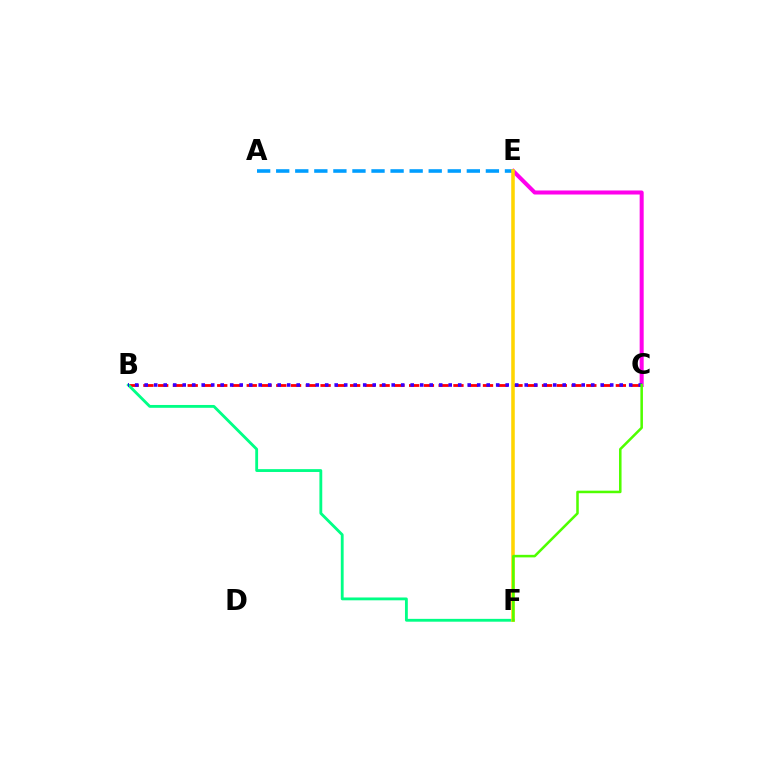{('C', 'E'): [{'color': '#ff00ed', 'line_style': 'solid', 'thickness': 2.9}], ('A', 'E'): [{'color': '#009eff', 'line_style': 'dashed', 'thickness': 2.59}], ('B', 'C'): [{'color': '#ff0000', 'line_style': 'dashed', 'thickness': 2.01}, {'color': '#3700ff', 'line_style': 'dotted', 'thickness': 2.58}], ('B', 'F'): [{'color': '#00ff86', 'line_style': 'solid', 'thickness': 2.04}], ('E', 'F'): [{'color': '#ffd500', 'line_style': 'solid', 'thickness': 2.55}], ('C', 'F'): [{'color': '#4fff00', 'line_style': 'solid', 'thickness': 1.83}]}